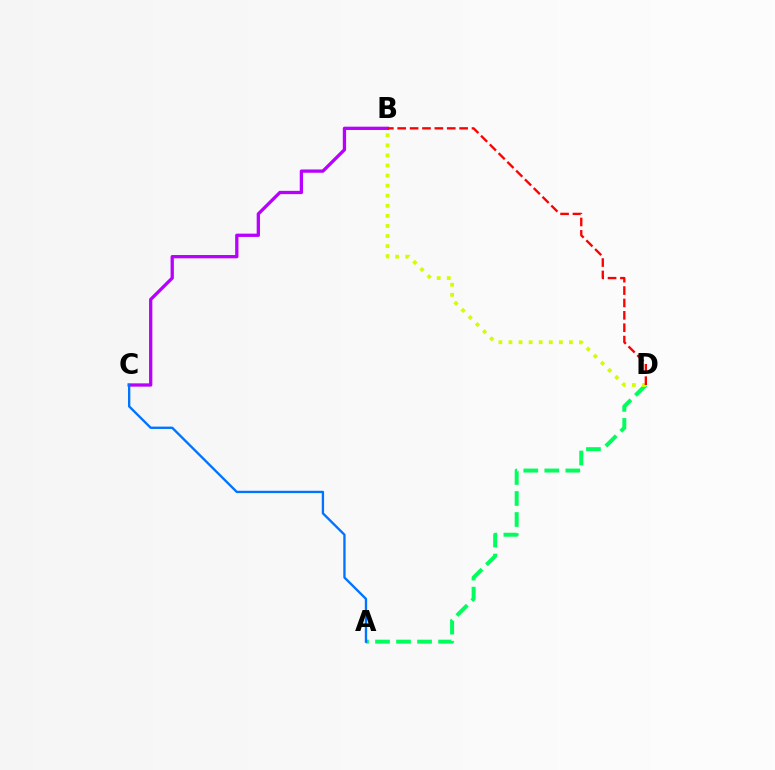{('B', 'C'): [{'color': '#b900ff', 'line_style': 'solid', 'thickness': 2.37}], ('A', 'D'): [{'color': '#00ff5c', 'line_style': 'dashed', 'thickness': 2.86}], ('B', 'D'): [{'color': '#d1ff00', 'line_style': 'dotted', 'thickness': 2.74}, {'color': '#ff0000', 'line_style': 'dashed', 'thickness': 1.68}], ('A', 'C'): [{'color': '#0074ff', 'line_style': 'solid', 'thickness': 1.69}]}